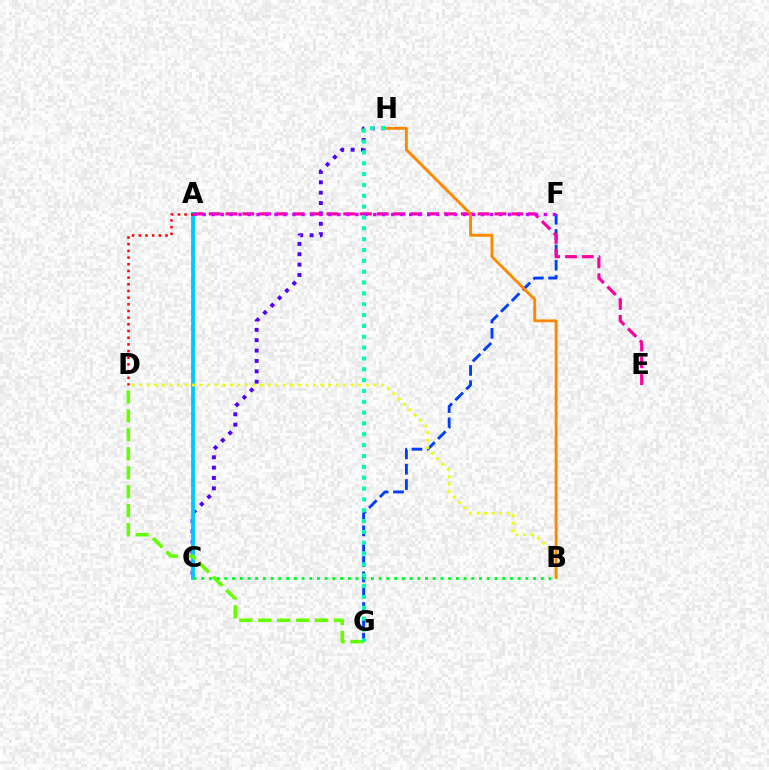{('F', 'G'): [{'color': '#003fff', 'line_style': 'dashed', 'thickness': 2.08}], ('C', 'H'): [{'color': '#4f00ff', 'line_style': 'dotted', 'thickness': 2.82}], ('A', 'E'): [{'color': '#ff00a0', 'line_style': 'dashed', 'thickness': 2.28}], ('A', 'C'): [{'color': '#00c7ff', 'line_style': 'solid', 'thickness': 2.74}], ('A', 'F'): [{'color': '#d600ff', 'line_style': 'dotted', 'thickness': 2.44}], ('A', 'D'): [{'color': '#ff0000', 'line_style': 'dotted', 'thickness': 1.81}], ('B', 'D'): [{'color': '#eeff00', 'line_style': 'dotted', 'thickness': 2.05}], ('D', 'G'): [{'color': '#66ff00', 'line_style': 'dashed', 'thickness': 2.57}], ('B', 'H'): [{'color': '#ff8800', 'line_style': 'solid', 'thickness': 2.08}], ('G', 'H'): [{'color': '#00ffaf', 'line_style': 'dotted', 'thickness': 2.95}], ('B', 'C'): [{'color': '#00ff27', 'line_style': 'dotted', 'thickness': 2.1}]}